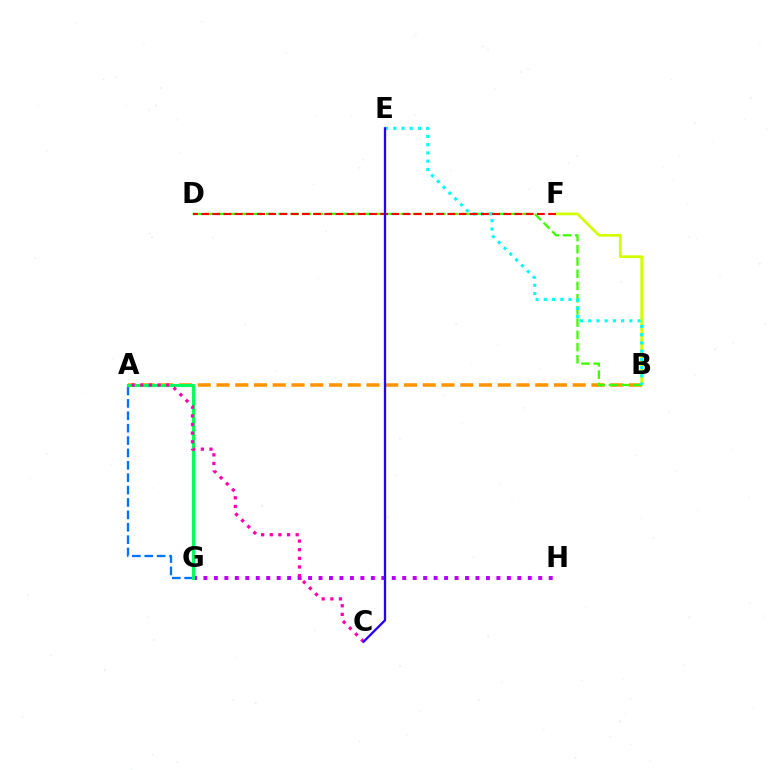{('A', 'G'): [{'color': '#0074ff', 'line_style': 'dashed', 'thickness': 1.68}, {'color': '#00ff5c', 'line_style': 'solid', 'thickness': 2.26}], ('B', 'F'): [{'color': '#d1ff00', 'line_style': 'solid', 'thickness': 1.95}], ('G', 'H'): [{'color': '#b900ff', 'line_style': 'dotted', 'thickness': 2.84}], ('A', 'B'): [{'color': '#ff9400', 'line_style': 'dashed', 'thickness': 2.55}], ('B', 'D'): [{'color': '#3dff00', 'line_style': 'dashed', 'thickness': 1.66}], ('B', 'E'): [{'color': '#00fff6', 'line_style': 'dotted', 'thickness': 2.24}], ('D', 'F'): [{'color': '#ff0000', 'line_style': 'dashed', 'thickness': 1.52}], ('A', 'C'): [{'color': '#ff00ac', 'line_style': 'dotted', 'thickness': 2.34}], ('C', 'E'): [{'color': '#2500ff', 'line_style': 'solid', 'thickness': 1.65}]}